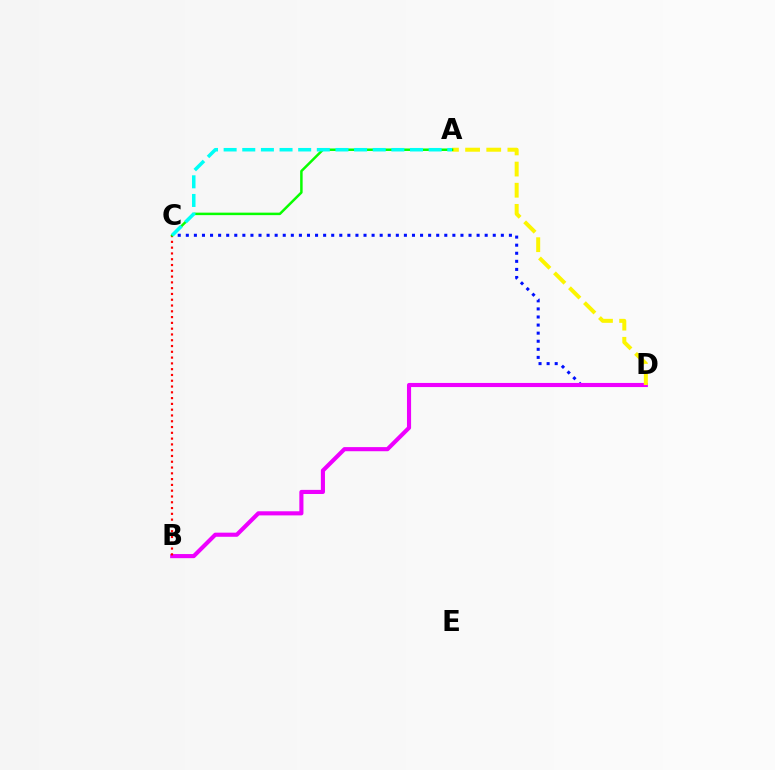{('C', 'D'): [{'color': '#0010ff', 'line_style': 'dotted', 'thickness': 2.19}], ('B', 'D'): [{'color': '#ee00ff', 'line_style': 'solid', 'thickness': 2.96}], ('B', 'C'): [{'color': '#ff0000', 'line_style': 'dotted', 'thickness': 1.57}], ('A', 'D'): [{'color': '#fcf500', 'line_style': 'dashed', 'thickness': 2.87}], ('A', 'C'): [{'color': '#08ff00', 'line_style': 'solid', 'thickness': 1.79}, {'color': '#00fff6', 'line_style': 'dashed', 'thickness': 2.53}]}